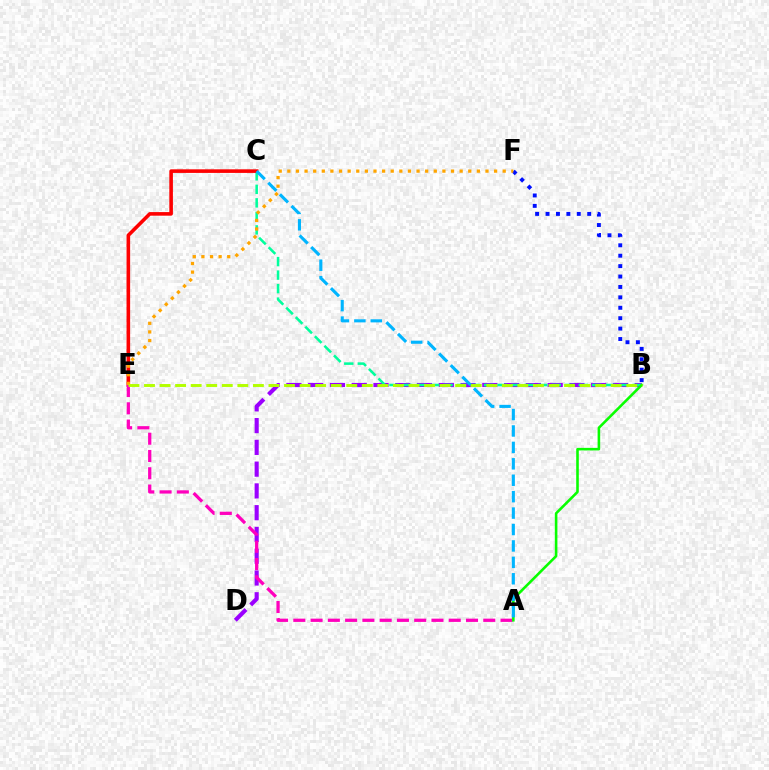{('B', 'D'): [{'color': '#9b00ff', 'line_style': 'dashed', 'thickness': 2.96}], ('B', 'F'): [{'color': '#0010ff', 'line_style': 'dotted', 'thickness': 2.83}], ('B', 'C'): [{'color': '#00ff9d', 'line_style': 'dashed', 'thickness': 1.84}], ('C', 'E'): [{'color': '#ff0000', 'line_style': 'solid', 'thickness': 2.59}], ('A', 'E'): [{'color': '#ff00bd', 'line_style': 'dashed', 'thickness': 2.35}], ('E', 'F'): [{'color': '#ffa500', 'line_style': 'dotted', 'thickness': 2.34}], ('A', 'B'): [{'color': '#08ff00', 'line_style': 'solid', 'thickness': 1.86}], ('B', 'E'): [{'color': '#b3ff00', 'line_style': 'dashed', 'thickness': 2.11}], ('A', 'C'): [{'color': '#00b5ff', 'line_style': 'dashed', 'thickness': 2.23}]}